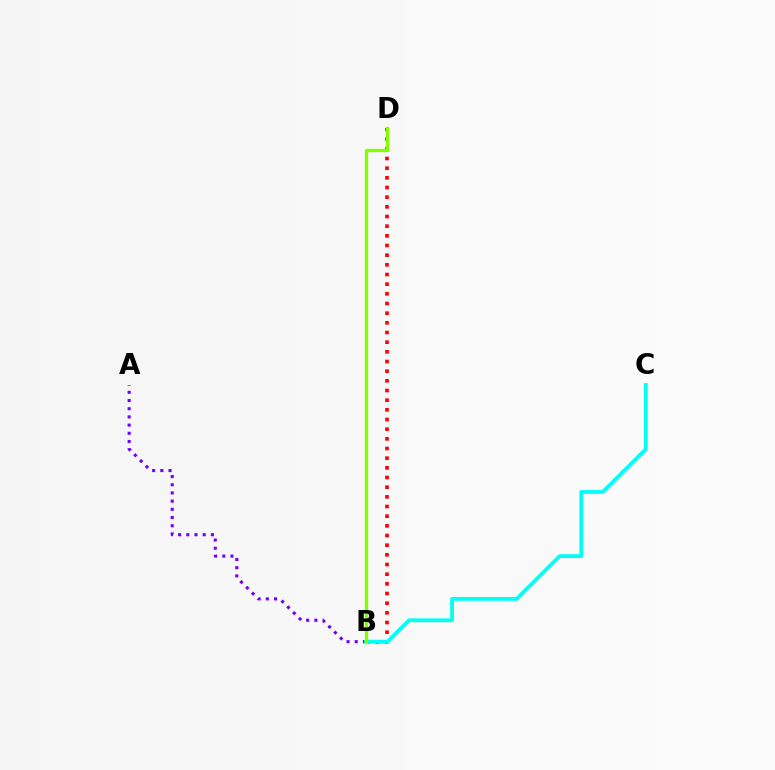{('A', 'B'): [{'color': '#7200ff', 'line_style': 'dotted', 'thickness': 2.23}], ('B', 'D'): [{'color': '#ff0000', 'line_style': 'dotted', 'thickness': 2.63}, {'color': '#84ff00', 'line_style': 'solid', 'thickness': 2.39}], ('B', 'C'): [{'color': '#00fff6', 'line_style': 'solid', 'thickness': 2.73}]}